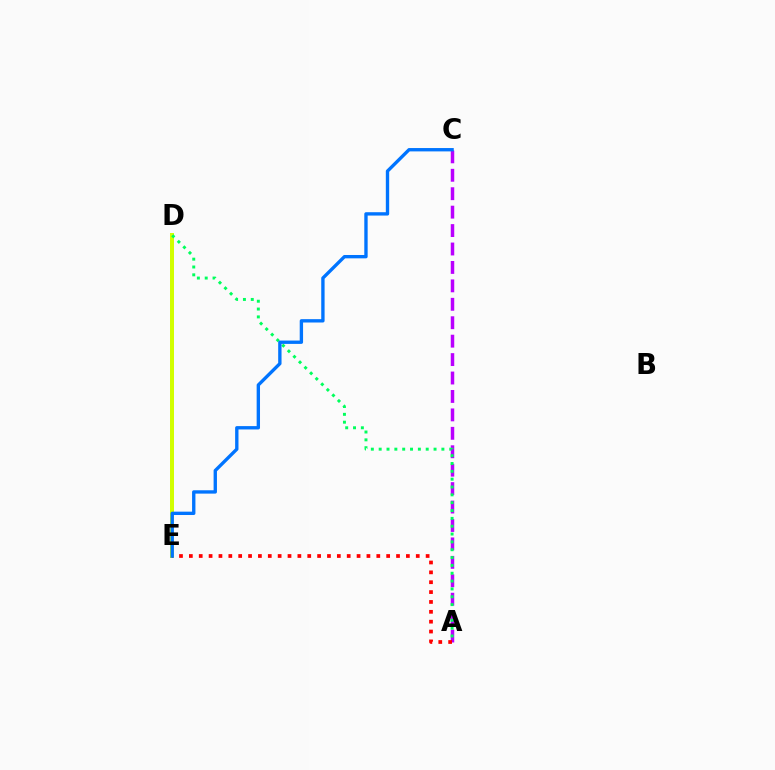{('D', 'E'): [{'color': '#d1ff00', 'line_style': 'solid', 'thickness': 2.87}], ('A', 'C'): [{'color': '#b900ff', 'line_style': 'dashed', 'thickness': 2.5}], ('A', 'D'): [{'color': '#00ff5c', 'line_style': 'dotted', 'thickness': 2.13}], ('A', 'E'): [{'color': '#ff0000', 'line_style': 'dotted', 'thickness': 2.68}], ('C', 'E'): [{'color': '#0074ff', 'line_style': 'solid', 'thickness': 2.41}]}